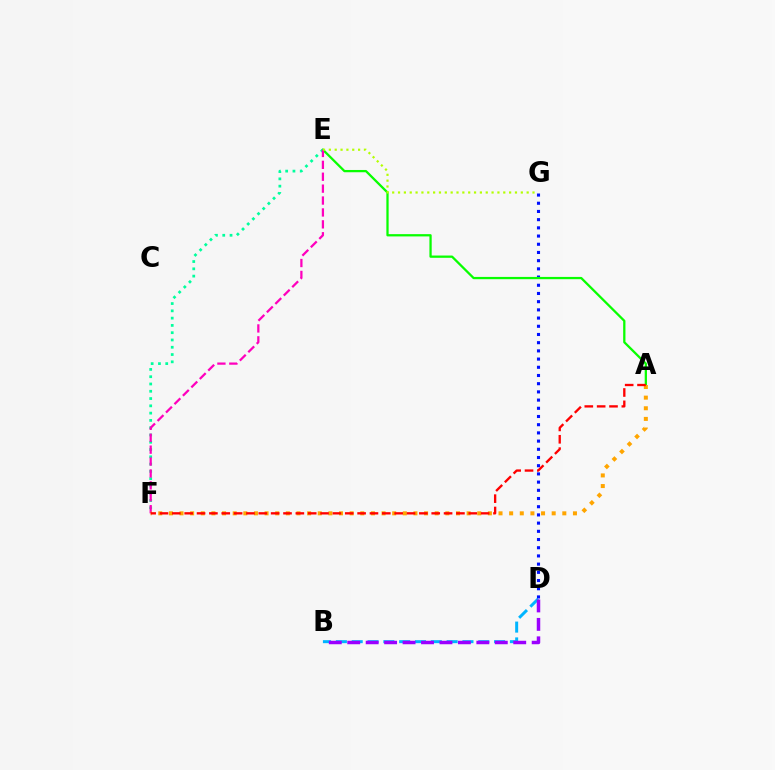{('B', 'D'): [{'color': '#00b5ff', 'line_style': 'dashed', 'thickness': 2.15}, {'color': '#9b00ff', 'line_style': 'dashed', 'thickness': 2.51}], ('D', 'G'): [{'color': '#0010ff', 'line_style': 'dotted', 'thickness': 2.23}], ('A', 'E'): [{'color': '#08ff00', 'line_style': 'solid', 'thickness': 1.64}], ('E', 'F'): [{'color': '#00ff9d', 'line_style': 'dotted', 'thickness': 1.98}, {'color': '#ff00bd', 'line_style': 'dashed', 'thickness': 1.62}], ('A', 'F'): [{'color': '#ffa500', 'line_style': 'dotted', 'thickness': 2.89}, {'color': '#ff0000', 'line_style': 'dashed', 'thickness': 1.68}], ('E', 'G'): [{'color': '#b3ff00', 'line_style': 'dotted', 'thickness': 1.59}]}